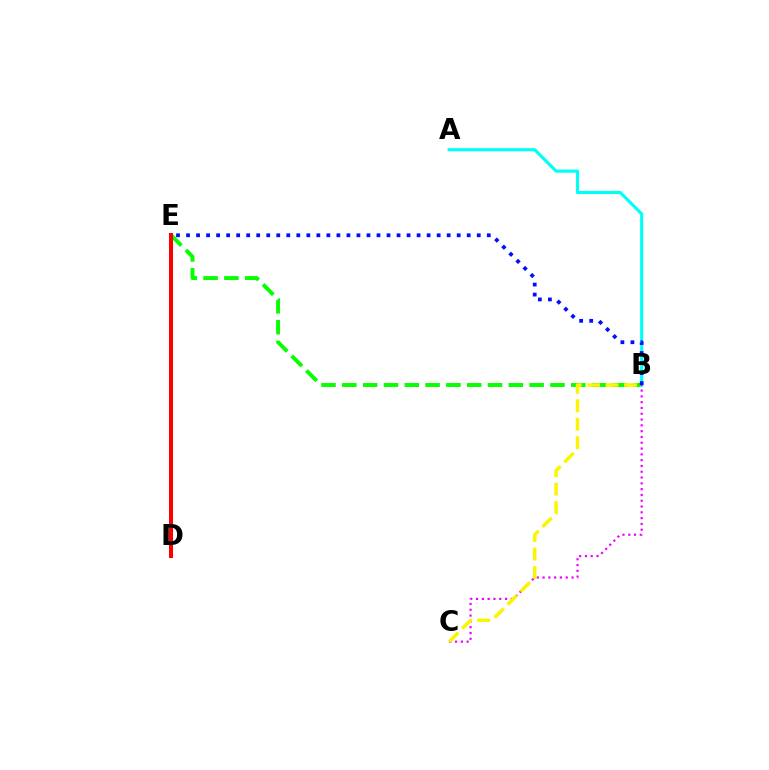{('B', 'E'): [{'color': '#08ff00', 'line_style': 'dashed', 'thickness': 2.83}, {'color': '#0010ff', 'line_style': 'dotted', 'thickness': 2.72}], ('D', 'E'): [{'color': '#ff0000', 'line_style': 'solid', 'thickness': 2.89}], ('A', 'B'): [{'color': '#00fff6', 'line_style': 'solid', 'thickness': 2.24}], ('B', 'C'): [{'color': '#ee00ff', 'line_style': 'dotted', 'thickness': 1.58}, {'color': '#fcf500', 'line_style': 'dashed', 'thickness': 2.51}]}